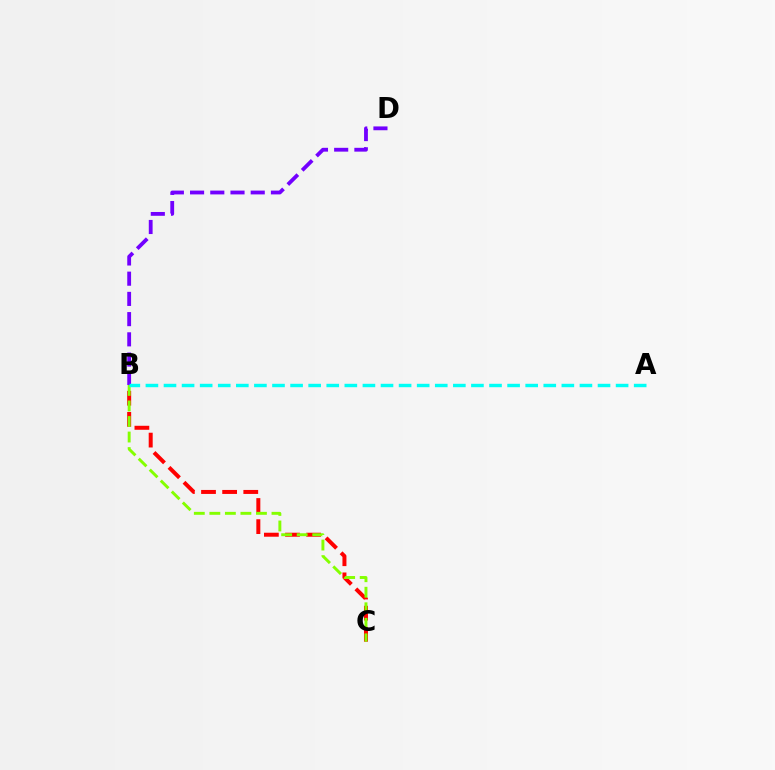{('B', 'C'): [{'color': '#ff0000', 'line_style': 'dashed', 'thickness': 2.87}, {'color': '#84ff00', 'line_style': 'dashed', 'thickness': 2.11}], ('B', 'D'): [{'color': '#7200ff', 'line_style': 'dashed', 'thickness': 2.75}], ('A', 'B'): [{'color': '#00fff6', 'line_style': 'dashed', 'thickness': 2.46}]}